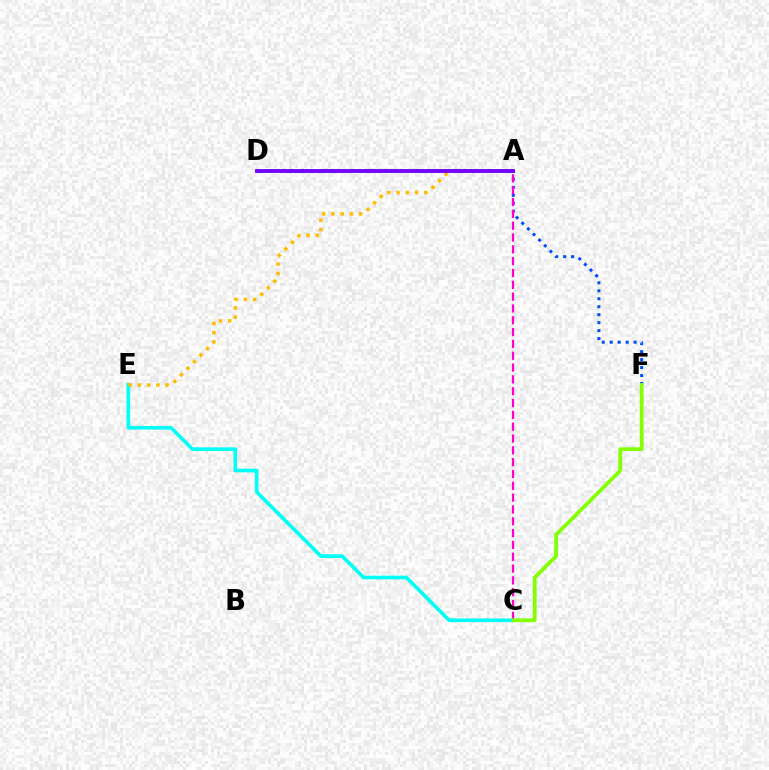{('A', 'F'): [{'color': '#004bff', 'line_style': 'dotted', 'thickness': 2.17}], ('C', 'E'): [{'color': '#00fff6', 'line_style': 'solid', 'thickness': 2.62}], ('A', 'E'): [{'color': '#ffbd00', 'line_style': 'dotted', 'thickness': 2.51}], ('A', 'D'): [{'color': '#ff0000', 'line_style': 'solid', 'thickness': 1.69}, {'color': '#00ff39', 'line_style': 'dotted', 'thickness': 2.84}, {'color': '#7200ff', 'line_style': 'solid', 'thickness': 2.76}], ('A', 'C'): [{'color': '#ff00cf', 'line_style': 'dashed', 'thickness': 1.61}], ('C', 'F'): [{'color': '#84ff00', 'line_style': 'solid', 'thickness': 2.7}]}